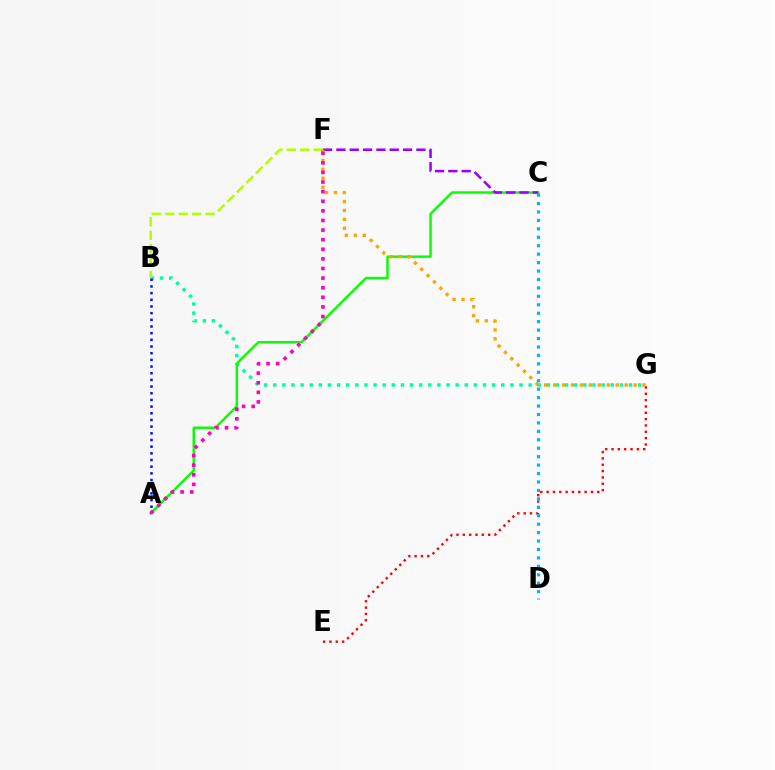{('B', 'G'): [{'color': '#00ff9d', 'line_style': 'dotted', 'thickness': 2.48}], ('E', 'G'): [{'color': '#ff0000', 'line_style': 'dotted', 'thickness': 1.72}], ('A', 'C'): [{'color': '#08ff00', 'line_style': 'solid', 'thickness': 1.76}], ('A', 'B'): [{'color': '#0010ff', 'line_style': 'dotted', 'thickness': 1.81}], ('B', 'F'): [{'color': '#b3ff00', 'line_style': 'dashed', 'thickness': 1.83}], ('C', 'F'): [{'color': '#9b00ff', 'line_style': 'dashed', 'thickness': 1.81}], ('F', 'G'): [{'color': '#ffa500', 'line_style': 'dotted', 'thickness': 2.43}], ('A', 'F'): [{'color': '#ff00bd', 'line_style': 'dotted', 'thickness': 2.61}], ('C', 'D'): [{'color': '#00b5ff', 'line_style': 'dotted', 'thickness': 2.29}]}